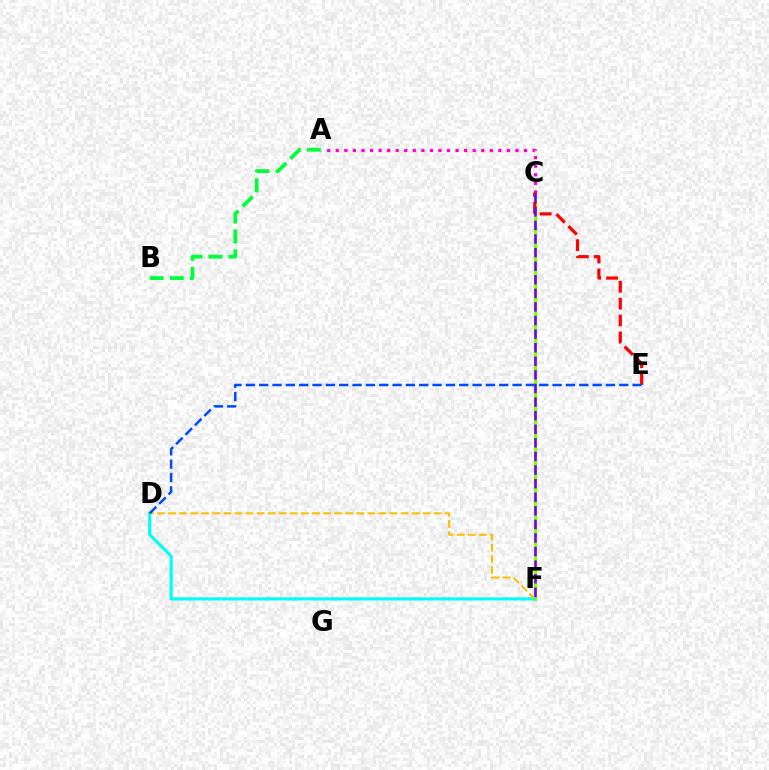{('C', 'F'): [{'color': '#84ff00', 'line_style': 'solid', 'thickness': 2.31}, {'color': '#7200ff', 'line_style': 'dashed', 'thickness': 1.85}], ('A', 'C'): [{'color': '#ff00cf', 'line_style': 'dotted', 'thickness': 2.32}], ('D', 'F'): [{'color': '#00fff6', 'line_style': 'solid', 'thickness': 2.28}, {'color': '#ffbd00', 'line_style': 'dashed', 'thickness': 1.5}], ('C', 'E'): [{'color': '#ff0000', 'line_style': 'dashed', 'thickness': 2.29}], ('D', 'E'): [{'color': '#004bff', 'line_style': 'dashed', 'thickness': 1.81}], ('A', 'B'): [{'color': '#00ff39', 'line_style': 'dashed', 'thickness': 2.72}]}